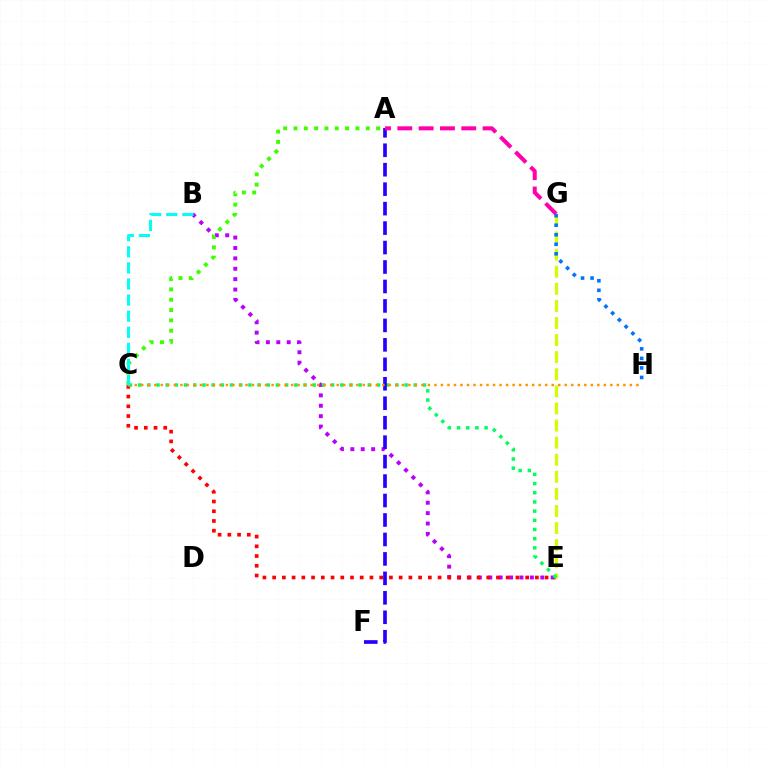{('B', 'E'): [{'color': '#b900ff', 'line_style': 'dotted', 'thickness': 2.82}], ('C', 'E'): [{'color': '#ff0000', 'line_style': 'dotted', 'thickness': 2.64}, {'color': '#00ff5c', 'line_style': 'dotted', 'thickness': 2.5}], ('E', 'G'): [{'color': '#d1ff00', 'line_style': 'dashed', 'thickness': 2.32}], ('G', 'H'): [{'color': '#0074ff', 'line_style': 'dotted', 'thickness': 2.59}], ('A', 'F'): [{'color': '#2500ff', 'line_style': 'dashed', 'thickness': 2.64}], ('C', 'H'): [{'color': '#ff9400', 'line_style': 'dotted', 'thickness': 1.77}], ('A', 'G'): [{'color': '#ff00ac', 'line_style': 'dashed', 'thickness': 2.9}], ('A', 'C'): [{'color': '#3dff00', 'line_style': 'dotted', 'thickness': 2.81}], ('B', 'C'): [{'color': '#00fff6', 'line_style': 'dashed', 'thickness': 2.19}]}